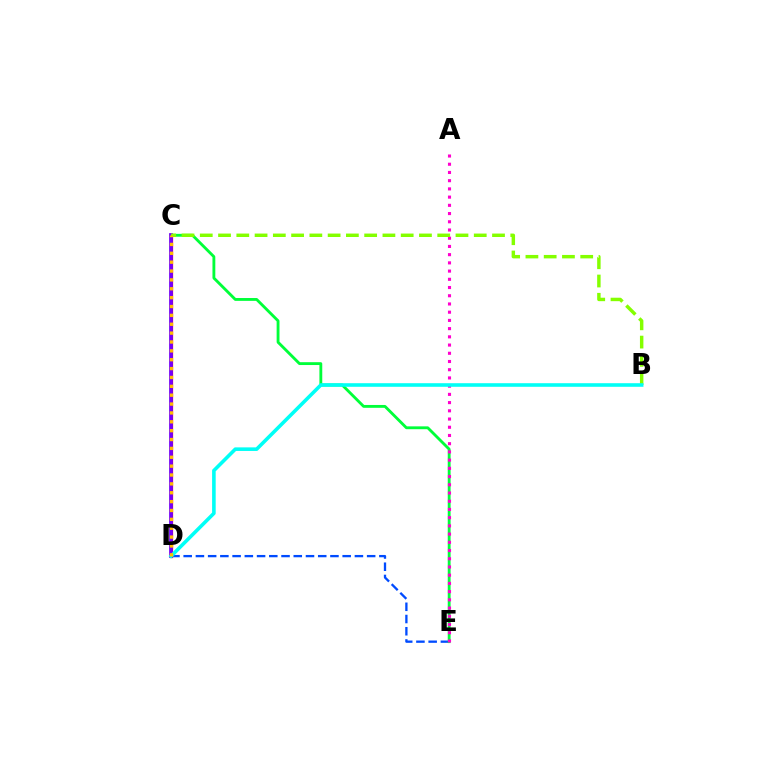{('D', 'E'): [{'color': '#004bff', 'line_style': 'dashed', 'thickness': 1.66}], ('C', 'E'): [{'color': '#00ff39', 'line_style': 'solid', 'thickness': 2.05}], ('C', 'D'): [{'color': '#ff0000', 'line_style': 'solid', 'thickness': 2.32}, {'color': '#7200ff', 'line_style': 'solid', 'thickness': 2.7}, {'color': '#ffbd00', 'line_style': 'dotted', 'thickness': 2.41}], ('A', 'E'): [{'color': '#ff00cf', 'line_style': 'dotted', 'thickness': 2.23}], ('B', 'C'): [{'color': '#84ff00', 'line_style': 'dashed', 'thickness': 2.48}], ('B', 'D'): [{'color': '#00fff6', 'line_style': 'solid', 'thickness': 2.58}]}